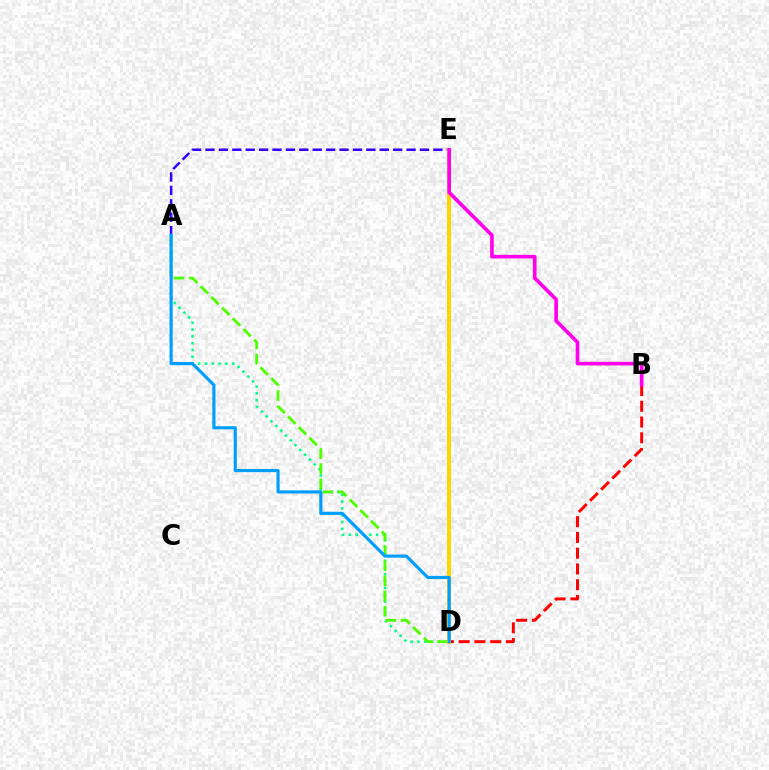{('A', 'D'): [{'color': '#00ff86', 'line_style': 'dotted', 'thickness': 1.85}, {'color': '#4fff00', 'line_style': 'dashed', 'thickness': 2.06}, {'color': '#009eff', 'line_style': 'solid', 'thickness': 2.27}], ('B', 'D'): [{'color': '#ff0000', 'line_style': 'dashed', 'thickness': 2.14}], ('A', 'E'): [{'color': '#3700ff', 'line_style': 'dashed', 'thickness': 1.82}], ('D', 'E'): [{'color': '#ffd500', 'line_style': 'solid', 'thickness': 2.88}], ('B', 'E'): [{'color': '#ff00ed', 'line_style': 'solid', 'thickness': 2.62}]}